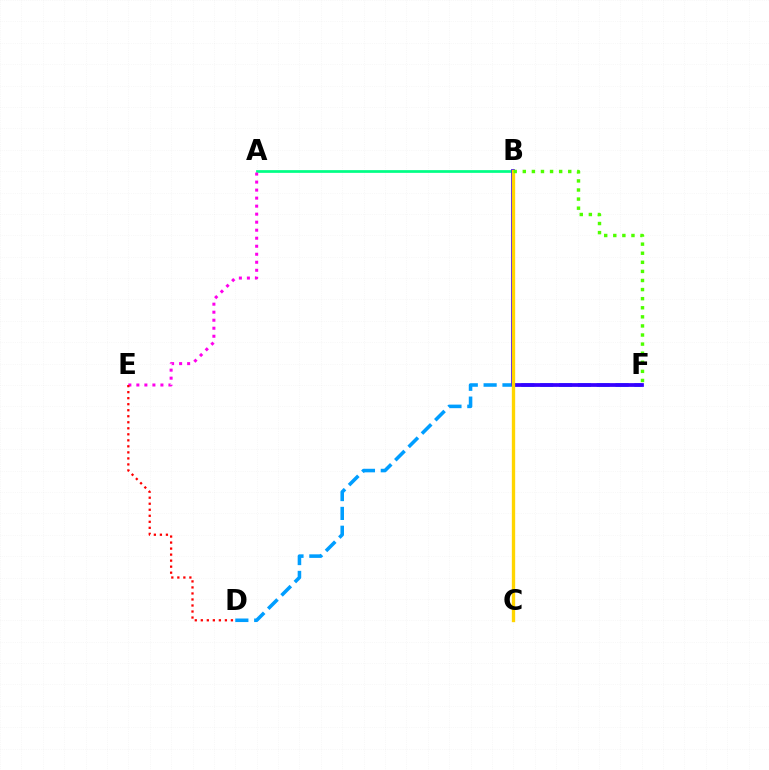{('D', 'F'): [{'color': '#009eff', 'line_style': 'dashed', 'thickness': 2.56}], ('A', 'B'): [{'color': '#00ff86', 'line_style': 'solid', 'thickness': 1.96}], ('B', 'F'): [{'color': '#3700ff', 'line_style': 'solid', 'thickness': 2.7}, {'color': '#4fff00', 'line_style': 'dotted', 'thickness': 2.47}], ('B', 'C'): [{'color': '#ffd500', 'line_style': 'solid', 'thickness': 2.4}], ('A', 'E'): [{'color': '#ff00ed', 'line_style': 'dotted', 'thickness': 2.18}], ('D', 'E'): [{'color': '#ff0000', 'line_style': 'dotted', 'thickness': 1.64}]}